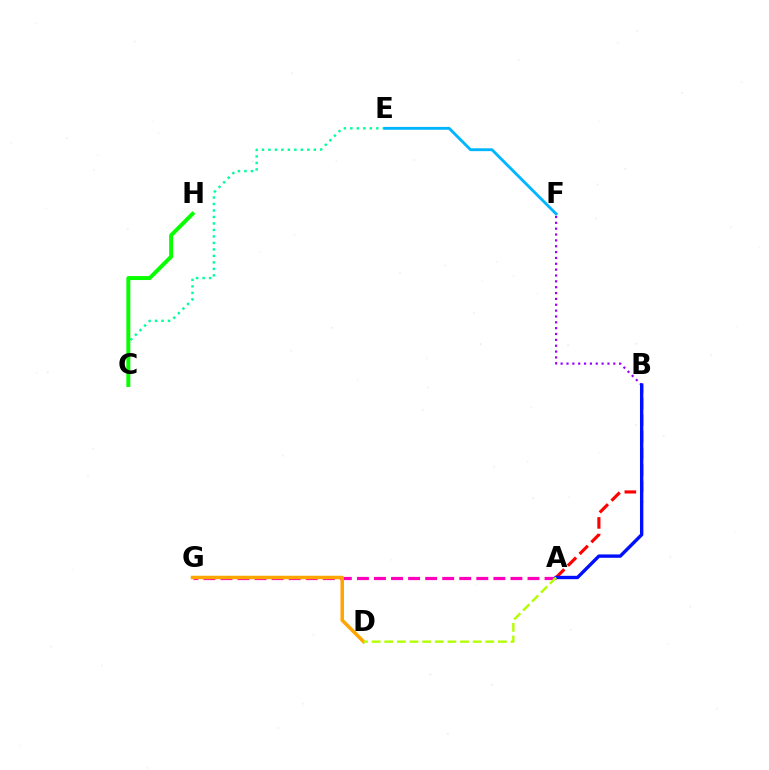{('A', 'B'): [{'color': '#ff0000', 'line_style': 'dashed', 'thickness': 2.26}, {'color': '#0010ff', 'line_style': 'solid', 'thickness': 2.43}], ('B', 'F'): [{'color': '#9b00ff', 'line_style': 'dotted', 'thickness': 1.59}], ('C', 'E'): [{'color': '#00ff9d', 'line_style': 'dotted', 'thickness': 1.76}], ('A', 'G'): [{'color': '#ff00bd', 'line_style': 'dashed', 'thickness': 2.32}], ('C', 'H'): [{'color': '#08ff00', 'line_style': 'solid', 'thickness': 2.85}], ('D', 'G'): [{'color': '#ffa500', 'line_style': 'solid', 'thickness': 2.52}], ('E', 'F'): [{'color': '#00b5ff', 'line_style': 'solid', 'thickness': 2.05}], ('A', 'D'): [{'color': '#b3ff00', 'line_style': 'dashed', 'thickness': 1.72}]}